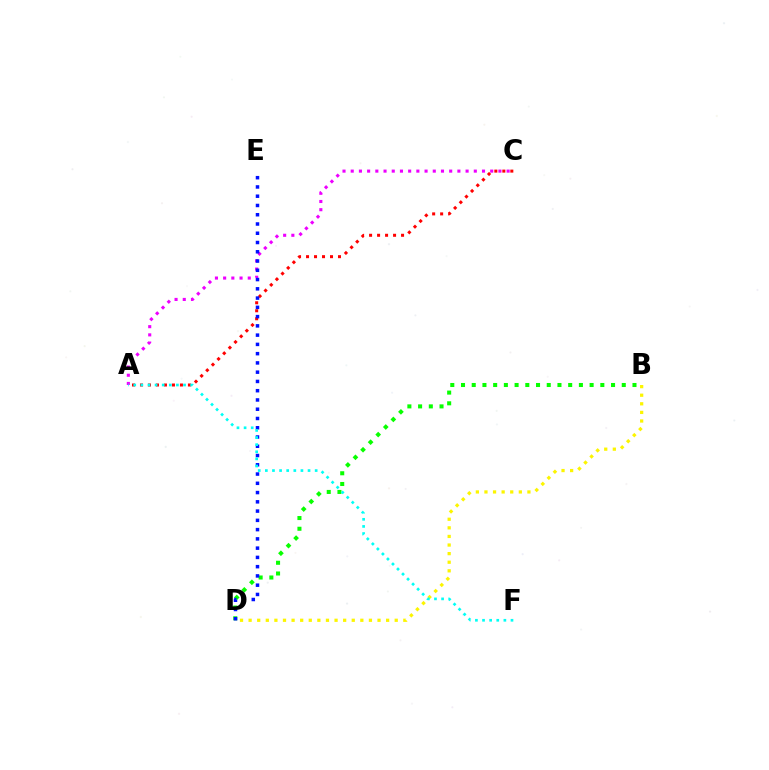{('A', 'C'): [{'color': '#ff0000', 'line_style': 'dotted', 'thickness': 2.17}, {'color': '#ee00ff', 'line_style': 'dotted', 'thickness': 2.23}], ('B', 'D'): [{'color': '#08ff00', 'line_style': 'dotted', 'thickness': 2.91}, {'color': '#fcf500', 'line_style': 'dotted', 'thickness': 2.34}], ('D', 'E'): [{'color': '#0010ff', 'line_style': 'dotted', 'thickness': 2.52}], ('A', 'F'): [{'color': '#00fff6', 'line_style': 'dotted', 'thickness': 1.93}]}